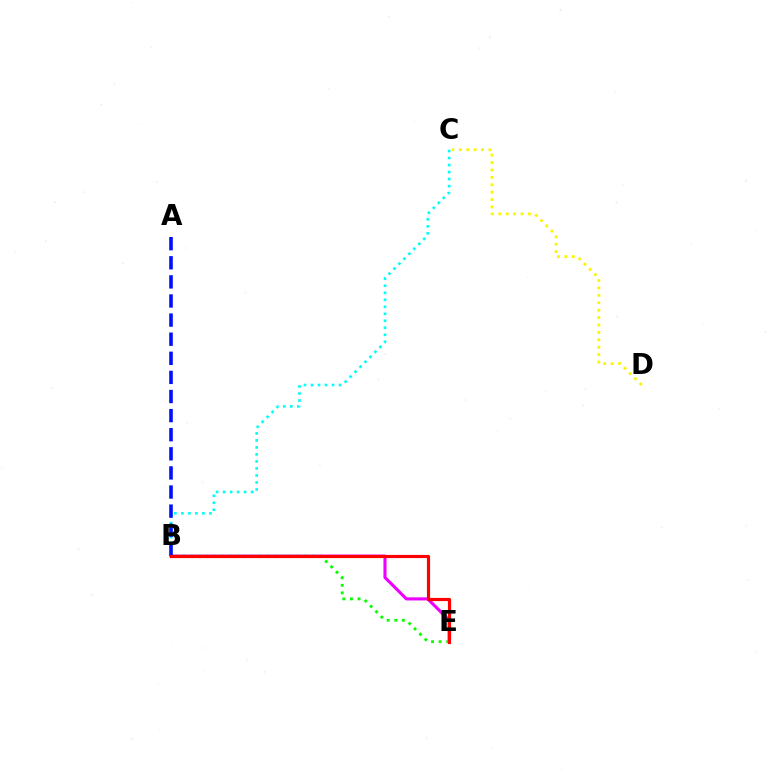{('C', 'D'): [{'color': '#fcf500', 'line_style': 'dotted', 'thickness': 2.01}], ('B', 'C'): [{'color': '#00fff6', 'line_style': 'dotted', 'thickness': 1.9}], ('B', 'E'): [{'color': '#ee00ff', 'line_style': 'solid', 'thickness': 2.24}, {'color': '#08ff00', 'line_style': 'dotted', 'thickness': 2.07}, {'color': '#ff0000', 'line_style': 'solid', 'thickness': 2.29}], ('A', 'B'): [{'color': '#0010ff', 'line_style': 'dashed', 'thickness': 2.6}]}